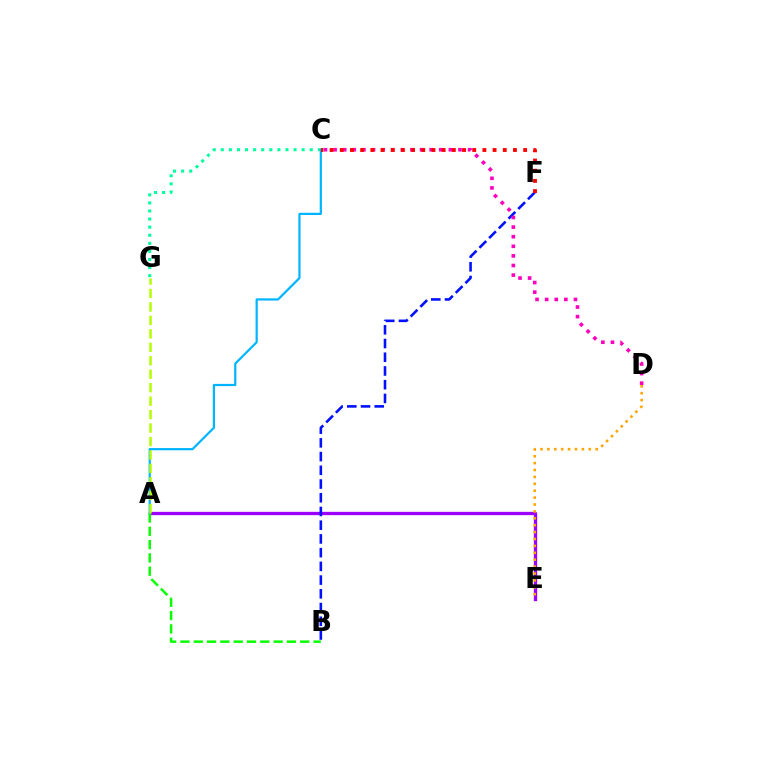{('A', 'E'): [{'color': '#9b00ff', 'line_style': 'solid', 'thickness': 2.38}], ('C', 'G'): [{'color': '#00ff9d', 'line_style': 'dotted', 'thickness': 2.2}], ('A', 'C'): [{'color': '#00b5ff', 'line_style': 'solid', 'thickness': 1.6}], ('B', 'F'): [{'color': '#0010ff', 'line_style': 'dashed', 'thickness': 1.86}], ('D', 'E'): [{'color': '#ffa500', 'line_style': 'dotted', 'thickness': 1.87}], ('A', 'B'): [{'color': '#08ff00', 'line_style': 'dashed', 'thickness': 1.81}], ('C', 'D'): [{'color': '#ff00bd', 'line_style': 'dotted', 'thickness': 2.61}], ('C', 'F'): [{'color': '#ff0000', 'line_style': 'dotted', 'thickness': 2.77}], ('A', 'G'): [{'color': '#b3ff00', 'line_style': 'dashed', 'thickness': 1.83}]}